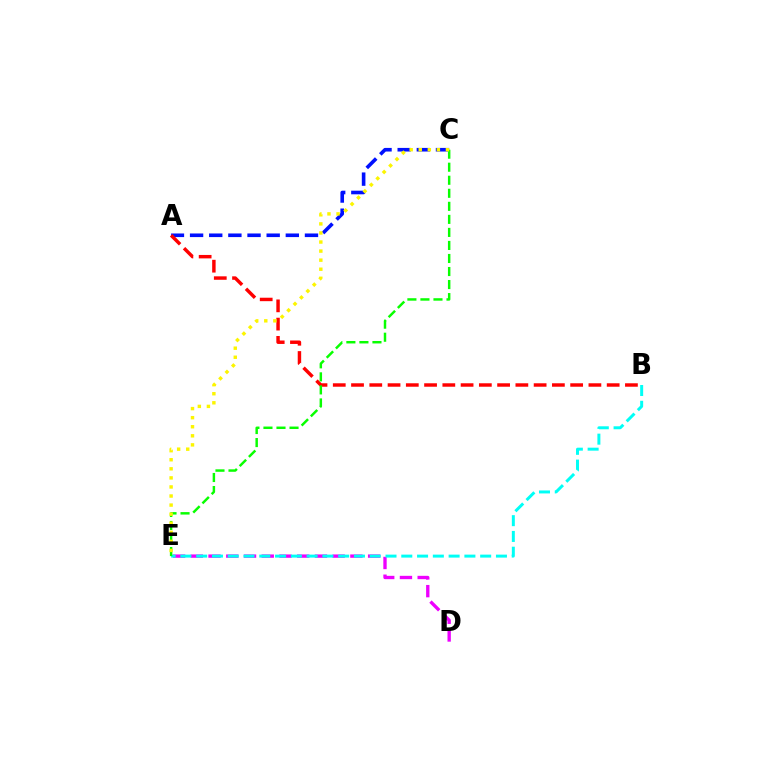{('D', 'E'): [{'color': '#ee00ff', 'line_style': 'dashed', 'thickness': 2.41}], ('A', 'C'): [{'color': '#0010ff', 'line_style': 'dashed', 'thickness': 2.6}], ('A', 'B'): [{'color': '#ff0000', 'line_style': 'dashed', 'thickness': 2.48}], ('B', 'E'): [{'color': '#00fff6', 'line_style': 'dashed', 'thickness': 2.14}], ('C', 'E'): [{'color': '#08ff00', 'line_style': 'dashed', 'thickness': 1.77}, {'color': '#fcf500', 'line_style': 'dotted', 'thickness': 2.46}]}